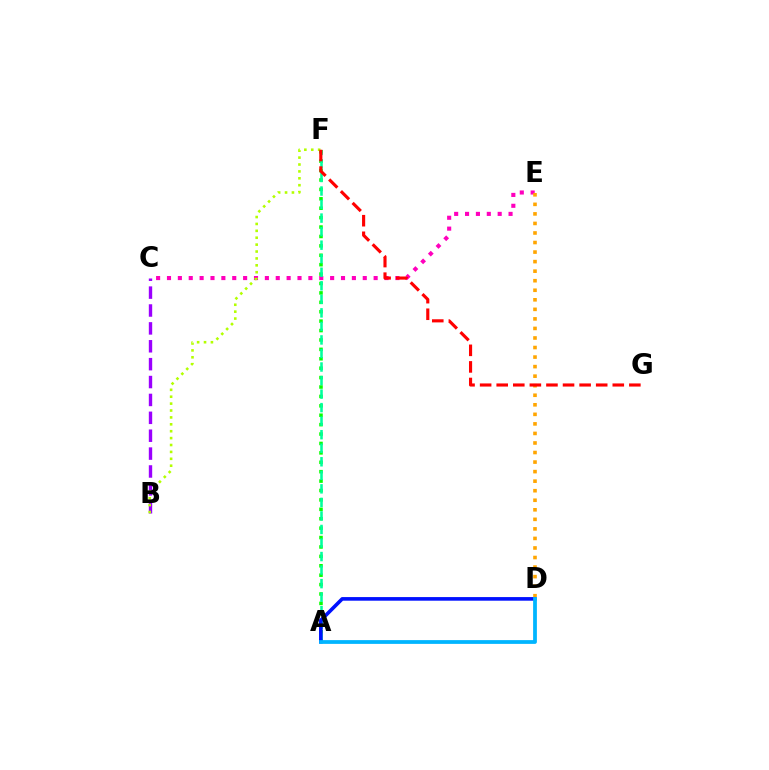{('B', 'C'): [{'color': '#9b00ff', 'line_style': 'dashed', 'thickness': 2.43}], ('A', 'F'): [{'color': '#08ff00', 'line_style': 'dotted', 'thickness': 2.56}, {'color': '#00ff9d', 'line_style': 'dashed', 'thickness': 1.84}], ('C', 'E'): [{'color': '#ff00bd', 'line_style': 'dotted', 'thickness': 2.96}], ('B', 'F'): [{'color': '#b3ff00', 'line_style': 'dotted', 'thickness': 1.87}], ('D', 'E'): [{'color': '#ffa500', 'line_style': 'dotted', 'thickness': 2.59}], ('A', 'D'): [{'color': '#0010ff', 'line_style': 'solid', 'thickness': 2.6}, {'color': '#00b5ff', 'line_style': 'solid', 'thickness': 2.71}], ('F', 'G'): [{'color': '#ff0000', 'line_style': 'dashed', 'thickness': 2.25}]}